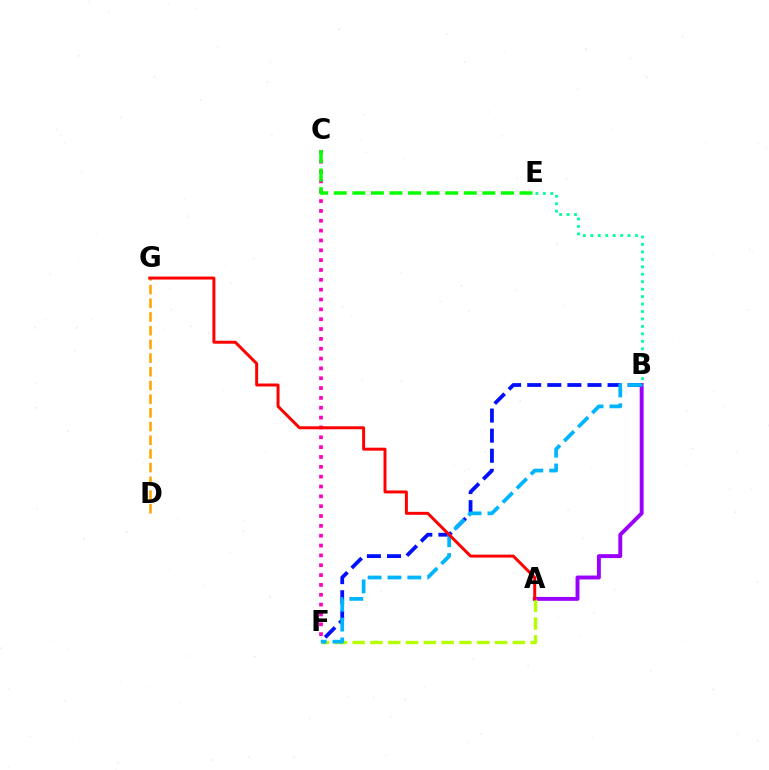{('A', 'B'): [{'color': '#9b00ff', 'line_style': 'solid', 'thickness': 2.81}], ('A', 'F'): [{'color': '#b3ff00', 'line_style': 'dashed', 'thickness': 2.42}], ('C', 'F'): [{'color': '#ff00bd', 'line_style': 'dotted', 'thickness': 2.67}], ('B', 'F'): [{'color': '#0010ff', 'line_style': 'dashed', 'thickness': 2.73}, {'color': '#00b5ff', 'line_style': 'dashed', 'thickness': 2.7}], ('C', 'E'): [{'color': '#08ff00', 'line_style': 'dashed', 'thickness': 2.52}], ('D', 'G'): [{'color': '#ffa500', 'line_style': 'dashed', 'thickness': 1.86}], ('A', 'G'): [{'color': '#ff0000', 'line_style': 'solid', 'thickness': 2.14}], ('B', 'E'): [{'color': '#00ff9d', 'line_style': 'dotted', 'thickness': 2.03}]}